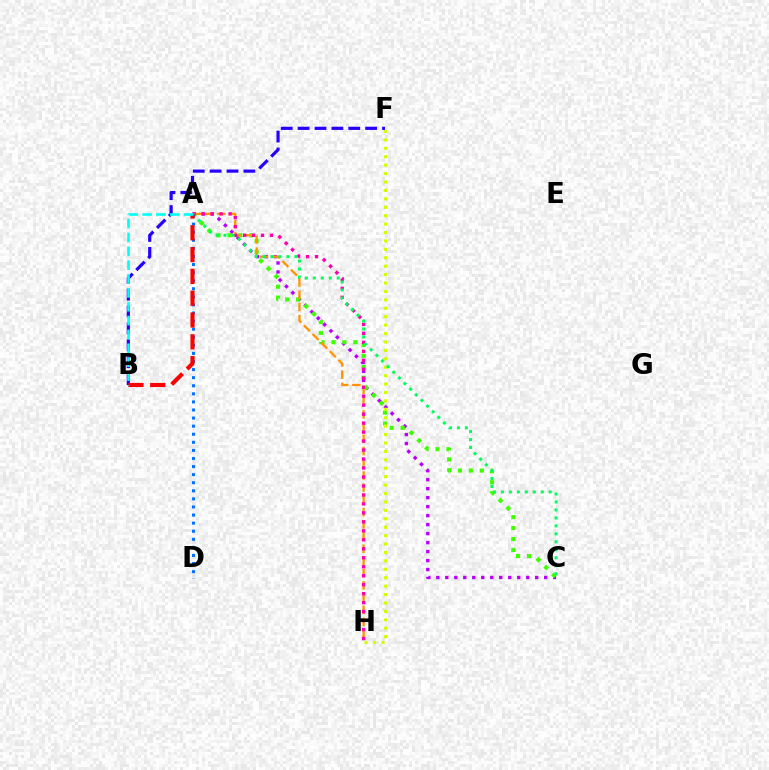{('A', 'C'): [{'color': '#b900ff', 'line_style': 'dotted', 'thickness': 2.44}, {'color': '#3dff00', 'line_style': 'dotted', 'thickness': 2.97}, {'color': '#00ff5c', 'line_style': 'dotted', 'thickness': 2.17}], ('A', 'H'): [{'color': '#ff9400', 'line_style': 'dashed', 'thickness': 1.66}, {'color': '#ff00ac', 'line_style': 'dotted', 'thickness': 2.44}], ('F', 'H'): [{'color': '#d1ff00', 'line_style': 'dotted', 'thickness': 2.29}], ('B', 'F'): [{'color': '#2500ff', 'line_style': 'dashed', 'thickness': 2.29}], ('A', 'D'): [{'color': '#0074ff', 'line_style': 'dotted', 'thickness': 2.2}], ('A', 'B'): [{'color': '#ff0000', 'line_style': 'dashed', 'thickness': 2.96}, {'color': '#00fff6', 'line_style': 'dashed', 'thickness': 1.88}]}